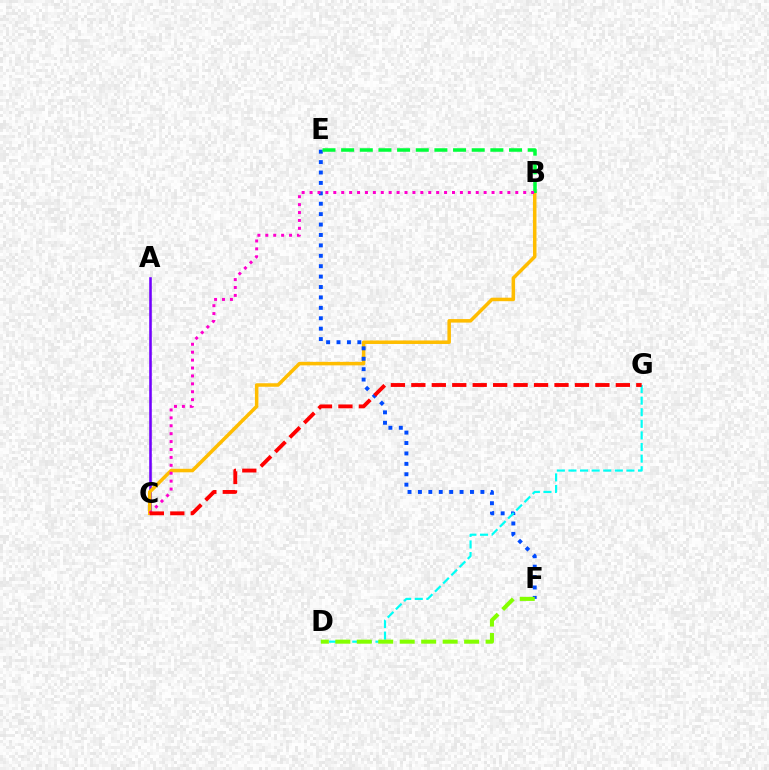{('A', 'C'): [{'color': '#7200ff', 'line_style': 'solid', 'thickness': 1.85}], ('B', 'C'): [{'color': '#ffbd00', 'line_style': 'solid', 'thickness': 2.53}, {'color': '#ff00cf', 'line_style': 'dotted', 'thickness': 2.15}], ('E', 'F'): [{'color': '#004bff', 'line_style': 'dotted', 'thickness': 2.83}], ('B', 'E'): [{'color': '#00ff39', 'line_style': 'dashed', 'thickness': 2.53}], ('D', 'G'): [{'color': '#00fff6', 'line_style': 'dashed', 'thickness': 1.58}], ('D', 'F'): [{'color': '#84ff00', 'line_style': 'dashed', 'thickness': 2.92}], ('C', 'G'): [{'color': '#ff0000', 'line_style': 'dashed', 'thickness': 2.78}]}